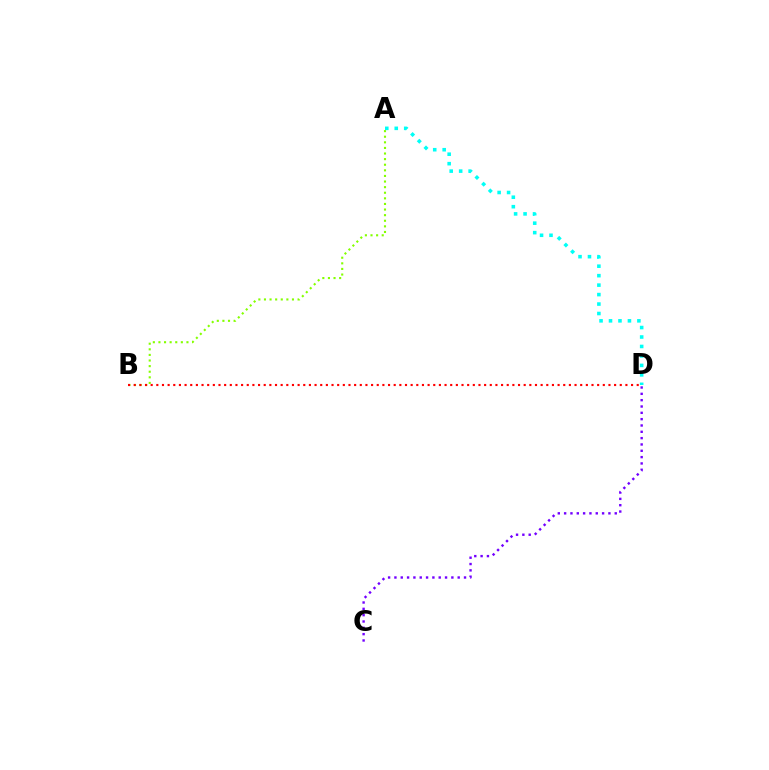{('C', 'D'): [{'color': '#7200ff', 'line_style': 'dotted', 'thickness': 1.72}], ('A', 'B'): [{'color': '#84ff00', 'line_style': 'dotted', 'thickness': 1.52}], ('A', 'D'): [{'color': '#00fff6', 'line_style': 'dotted', 'thickness': 2.57}], ('B', 'D'): [{'color': '#ff0000', 'line_style': 'dotted', 'thickness': 1.54}]}